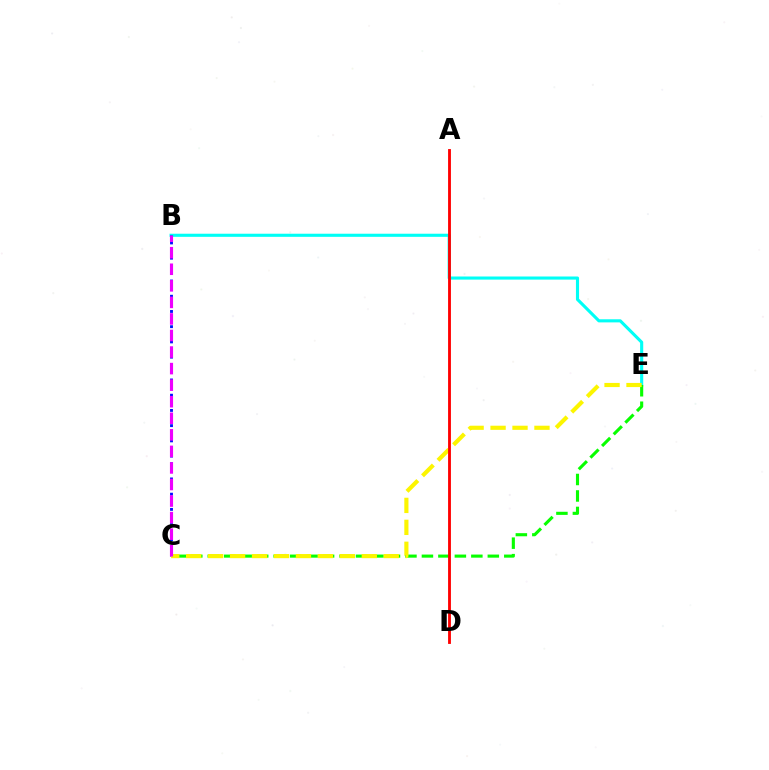{('B', 'E'): [{'color': '#00fff6', 'line_style': 'solid', 'thickness': 2.24}], ('C', 'E'): [{'color': '#08ff00', 'line_style': 'dashed', 'thickness': 2.24}, {'color': '#fcf500', 'line_style': 'dashed', 'thickness': 2.98}], ('B', 'C'): [{'color': '#0010ff', 'line_style': 'dotted', 'thickness': 2.07}, {'color': '#ee00ff', 'line_style': 'dashed', 'thickness': 2.25}], ('A', 'D'): [{'color': '#ff0000', 'line_style': 'solid', 'thickness': 2.05}]}